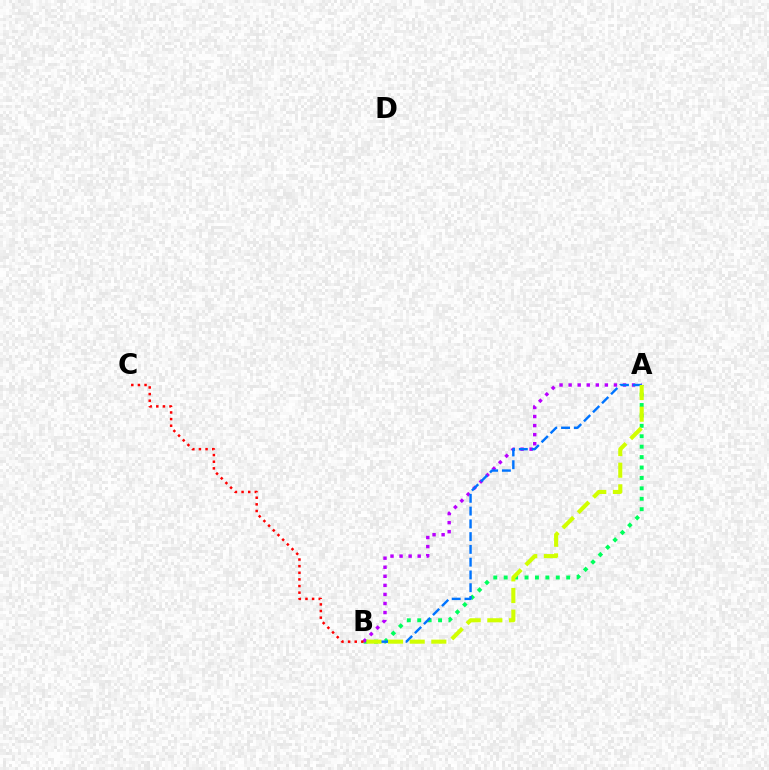{('A', 'B'): [{'color': '#00ff5c', 'line_style': 'dotted', 'thickness': 2.83}, {'color': '#b900ff', 'line_style': 'dotted', 'thickness': 2.46}, {'color': '#0074ff', 'line_style': 'dashed', 'thickness': 1.73}, {'color': '#d1ff00', 'line_style': 'dashed', 'thickness': 2.94}], ('B', 'C'): [{'color': '#ff0000', 'line_style': 'dotted', 'thickness': 1.8}]}